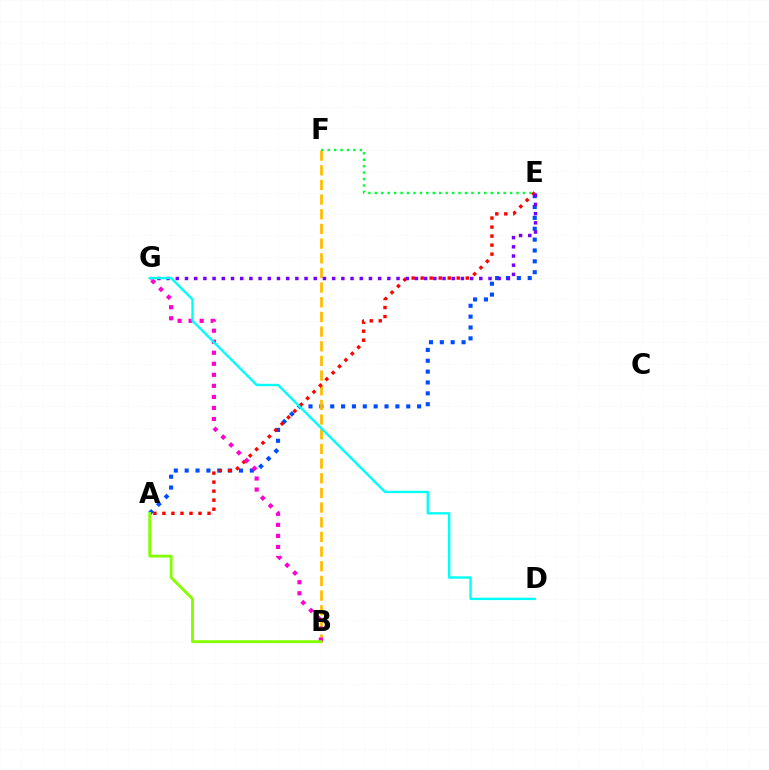{('A', 'E'): [{'color': '#004bff', 'line_style': 'dotted', 'thickness': 2.95}, {'color': '#ff0000', 'line_style': 'dotted', 'thickness': 2.45}], ('B', 'F'): [{'color': '#ffbd00', 'line_style': 'dashed', 'thickness': 1.99}], ('B', 'G'): [{'color': '#ff00cf', 'line_style': 'dotted', 'thickness': 3.0}], ('E', 'G'): [{'color': '#7200ff', 'line_style': 'dotted', 'thickness': 2.5}], ('D', 'G'): [{'color': '#00fff6', 'line_style': 'solid', 'thickness': 1.71}], ('A', 'B'): [{'color': '#84ff00', 'line_style': 'solid', 'thickness': 2.06}], ('E', 'F'): [{'color': '#00ff39', 'line_style': 'dotted', 'thickness': 1.75}]}